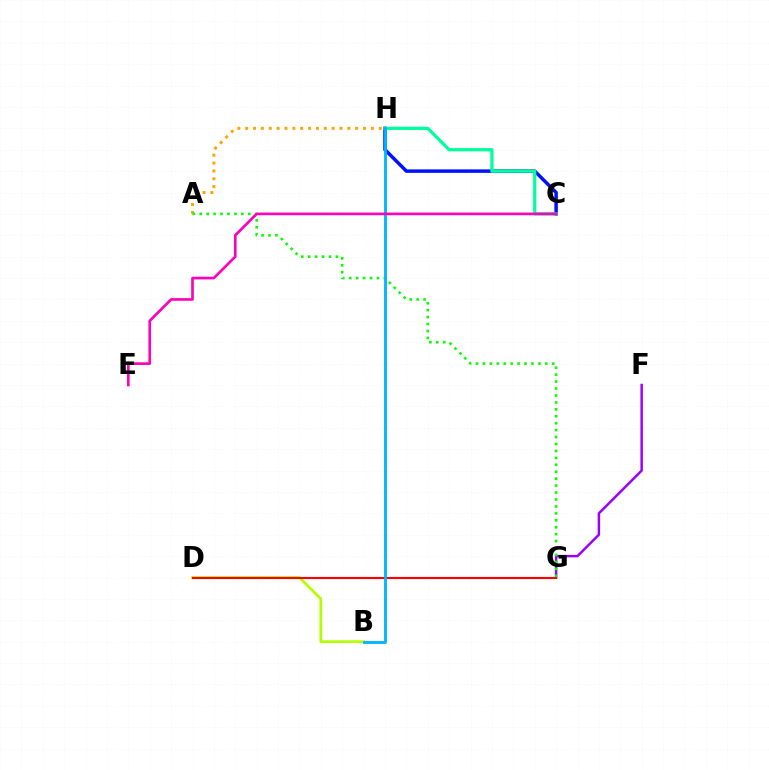{('B', 'D'): [{'color': '#b3ff00', 'line_style': 'solid', 'thickness': 1.97}], ('C', 'H'): [{'color': '#0010ff', 'line_style': 'solid', 'thickness': 2.5}, {'color': '#00ff9d', 'line_style': 'solid', 'thickness': 2.34}], ('F', 'G'): [{'color': '#9b00ff', 'line_style': 'solid', 'thickness': 1.78}], ('A', 'H'): [{'color': '#ffa500', 'line_style': 'dotted', 'thickness': 2.14}], ('D', 'G'): [{'color': '#ff0000', 'line_style': 'solid', 'thickness': 1.53}], ('A', 'G'): [{'color': '#08ff00', 'line_style': 'dotted', 'thickness': 1.88}], ('B', 'H'): [{'color': '#00b5ff', 'line_style': 'solid', 'thickness': 2.05}], ('C', 'E'): [{'color': '#ff00bd', 'line_style': 'solid', 'thickness': 1.92}]}